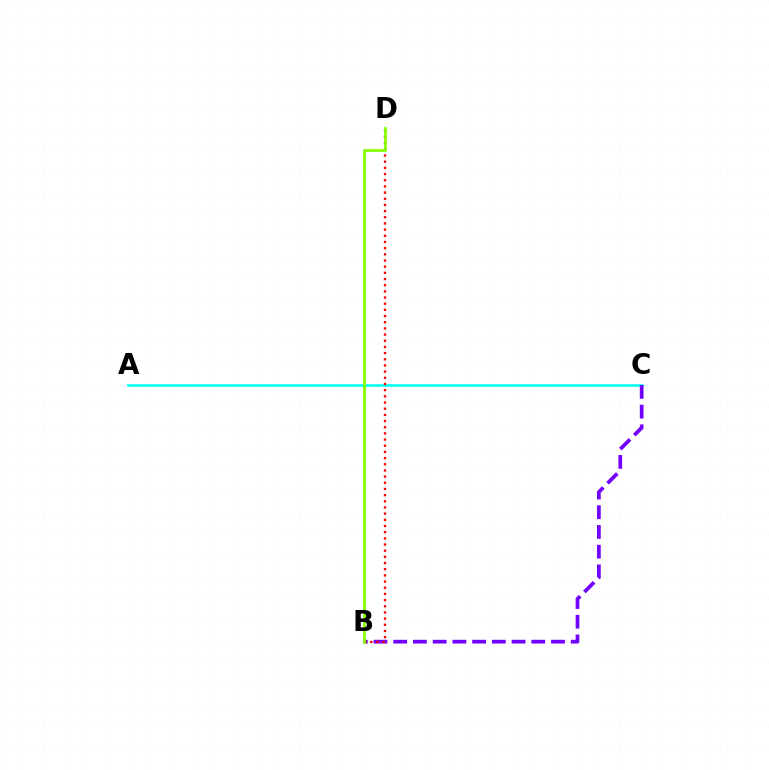{('A', 'C'): [{'color': '#00fff6', 'line_style': 'solid', 'thickness': 1.88}], ('B', 'C'): [{'color': '#7200ff', 'line_style': 'dashed', 'thickness': 2.68}], ('B', 'D'): [{'color': '#ff0000', 'line_style': 'dotted', 'thickness': 1.68}, {'color': '#84ff00', 'line_style': 'solid', 'thickness': 1.96}]}